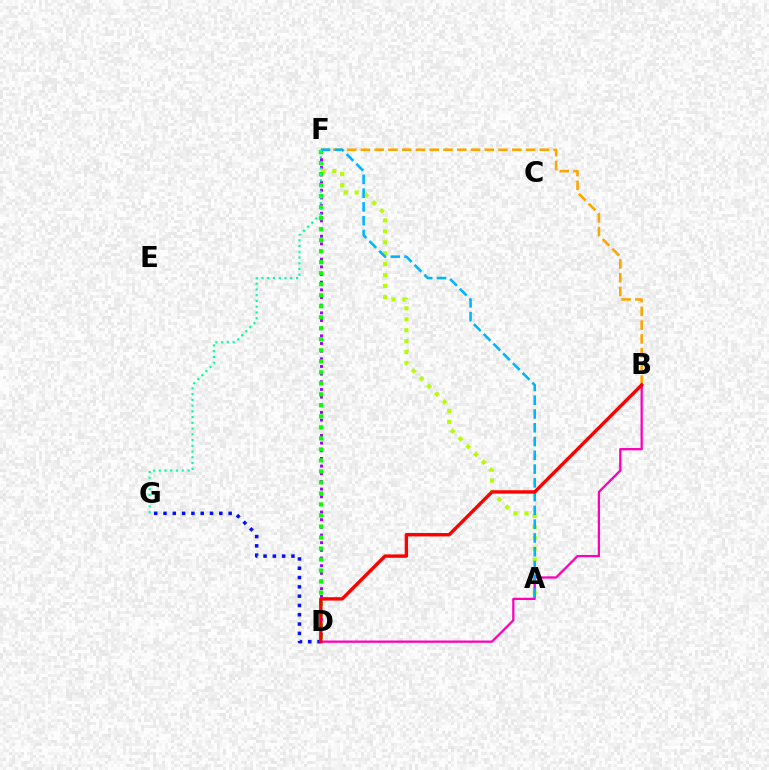{('A', 'F'): [{'color': '#b3ff00', 'line_style': 'dotted', 'thickness': 2.97}, {'color': '#00b5ff', 'line_style': 'dashed', 'thickness': 1.87}], ('D', 'F'): [{'color': '#9b00ff', 'line_style': 'dotted', 'thickness': 2.08}, {'color': '#08ff00', 'line_style': 'dotted', 'thickness': 2.99}], ('B', 'F'): [{'color': '#ffa500', 'line_style': 'dashed', 'thickness': 1.87}], ('D', 'G'): [{'color': '#0010ff', 'line_style': 'dotted', 'thickness': 2.53}], ('B', 'D'): [{'color': '#ff00bd', 'line_style': 'solid', 'thickness': 1.65}, {'color': '#ff0000', 'line_style': 'solid', 'thickness': 2.45}], ('F', 'G'): [{'color': '#00ff9d', 'line_style': 'dotted', 'thickness': 1.56}]}